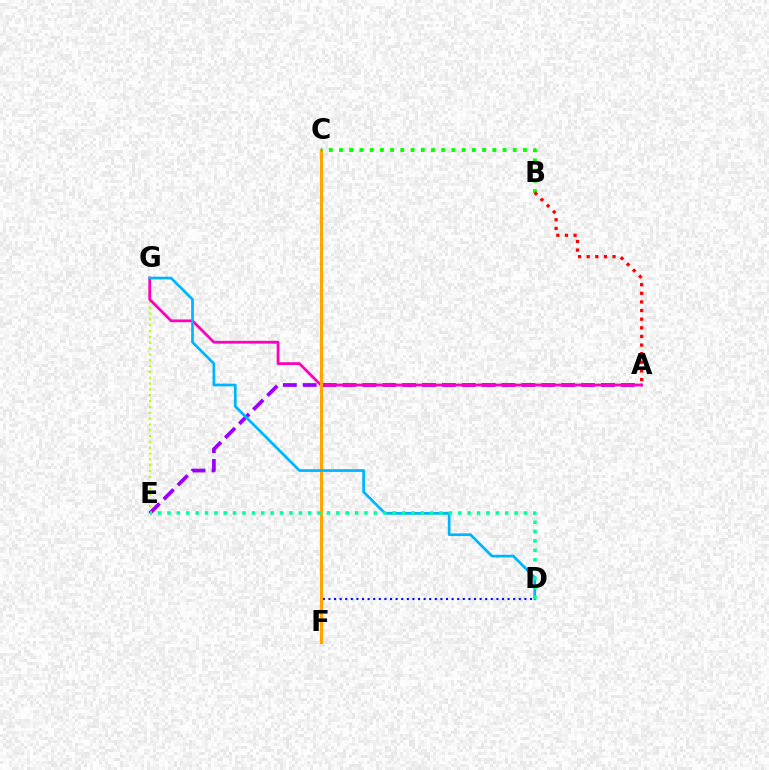{('E', 'G'): [{'color': '#b3ff00', 'line_style': 'dotted', 'thickness': 1.58}], ('D', 'F'): [{'color': '#0010ff', 'line_style': 'dotted', 'thickness': 1.52}], ('A', 'E'): [{'color': '#9b00ff', 'line_style': 'dashed', 'thickness': 2.7}], ('A', 'G'): [{'color': '#ff00bd', 'line_style': 'solid', 'thickness': 2.0}], ('C', 'F'): [{'color': '#ffa500', 'line_style': 'solid', 'thickness': 2.22}], ('D', 'G'): [{'color': '#00b5ff', 'line_style': 'solid', 'thickness': 1.95}], ('B', 'C'): [{'color': '#08ff00', 'line_style': 'dotted', 'thickness': 2.78}], ('D', 'E'): [{'color': '#00ff9d', 'line_style': 'dotted', 'thickness': 2.55}], ('A', 'B'): [{'color': '#ff0000', 'line_style': 'dotted', 'thickness': 2.34}]}